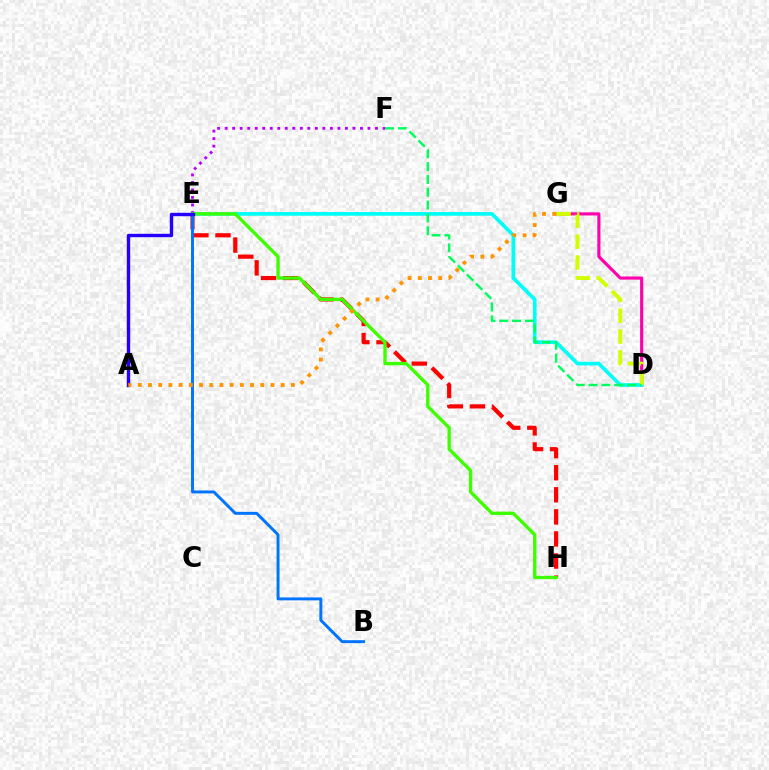{('E', 'H'): [{'color': '#ff0000', 'line_style': 'dashed', 'thickness': 3.0}, {'color': '#3dff00', 'line_style': 'solid', 'thickness': 2.41}], ('B', 'E'): [{'color': '#0074ff', 'line_style': 'solid', 'thickness': 2.12}], ('D', 'G'): [{'color': '#ff00ac', 'line_style': 'solid', 'thickness': 2.25}, {'color': '#d1ff00', 'line_style': 'dashed', 'thickness': 2.83}], ('D', 'E'): [{'color': '#00fff6', 'line_style': 'solid', 'thickness': 2.66}], ('E', 'F'): [{'color': '#b900ff', 'line_style': 'dotted', 'thickness': 2.04}], ('A', 'E'): [{'color': '#2500ff', 'line_style': 'solid', 'thickness': 2.44}], ('A', 'G'): [{'color': '#ff9400', 'line_style': 'dotted', 'thickness': 2.77}], ('D', 'F'): [{'color': '#00ff5c', 'line_style': 'dashed', 'thickness': 1.74}]}